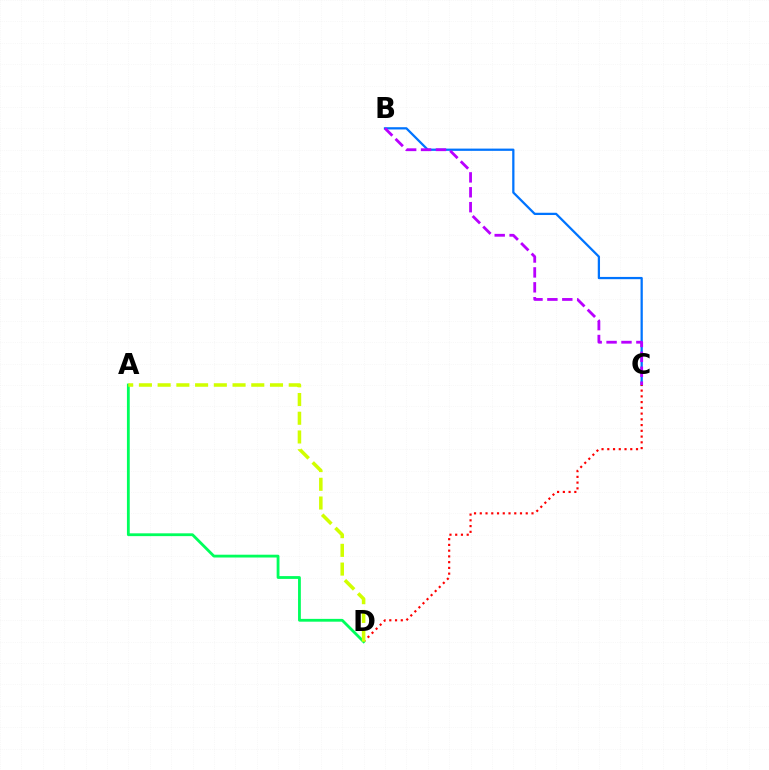{('B', 'C'): [{'color': '#0074ff', 'line_style': 'solid', 'thickness': 1.63}, {'color': '#b900ff', 'line_style': 'dashed', 'thickness': 2.02}], ('C', 'D'): [{'color': '#ff0000', 'line_style': 'dotted', 'thickness': 1.56}], ('A', 'D'): [{'color': '#00ff5c', 'line_style': 'solid', 'thickness': 2.02}, {'color': '#d1ff00', 'line_style': 'dashed', 'thickness': 2.54}]}